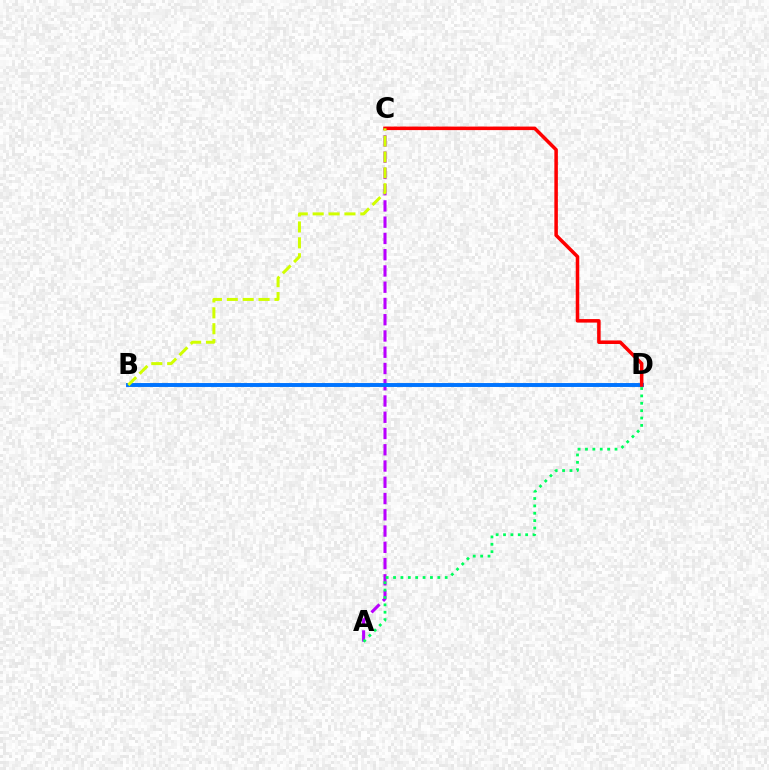{('A', 'C'): [{'color': '#b900ff', 'line_style': 'dashed', 'thickness': 2.21}], ('B', 'D'): [{'color': '#0074ff', 'line_style': 'solid', 'thickness': 2.82}], ('C', 'D'): [{'color': '#ff0000', 'line_style': 'solid', 'thickness': 2.53}], ('A', 'D'): [{'color': '#00ff5c', 'line_style': 'dotted', 'thickness': 2.01}], ('B', 'C'): [{'color': '#d1ff00', 'line_style': 'dashed', 'thickness': 2.16}]}